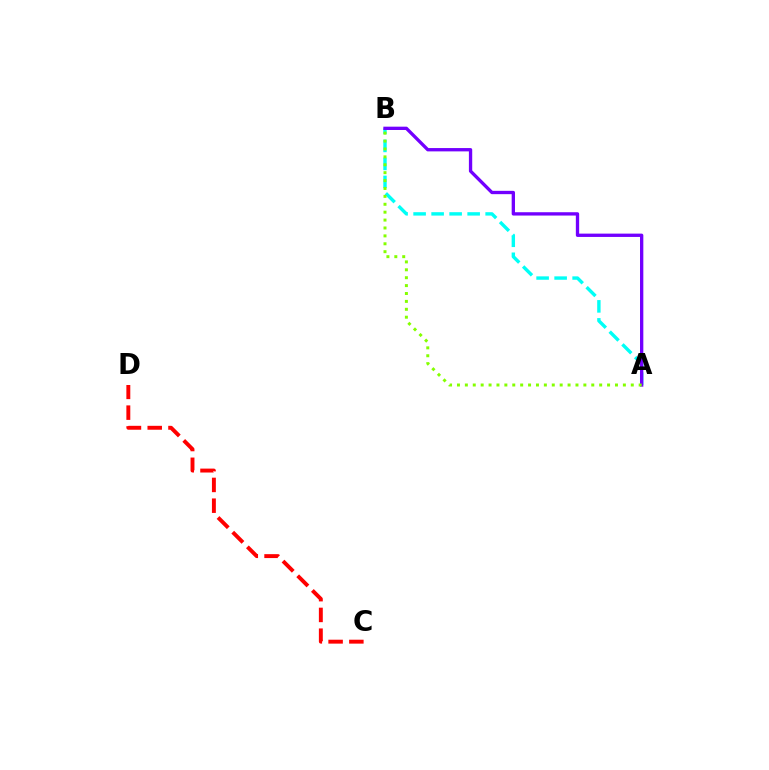{('A', 'B'): [{'color': '#00fff6', 'line_style': 'dashed', 'thickness': 2.45}, {'color': '#7200ff', 'line_style': 'solid', 'thickness': 2.39}, {'color': '#84ff00', 'line_style': 'dotted', 'thickness': 2.15}], ('C', 'D'): [{'color': '#ff0000', 'line_style': 'dashed', 'thickness': 2.82}]}